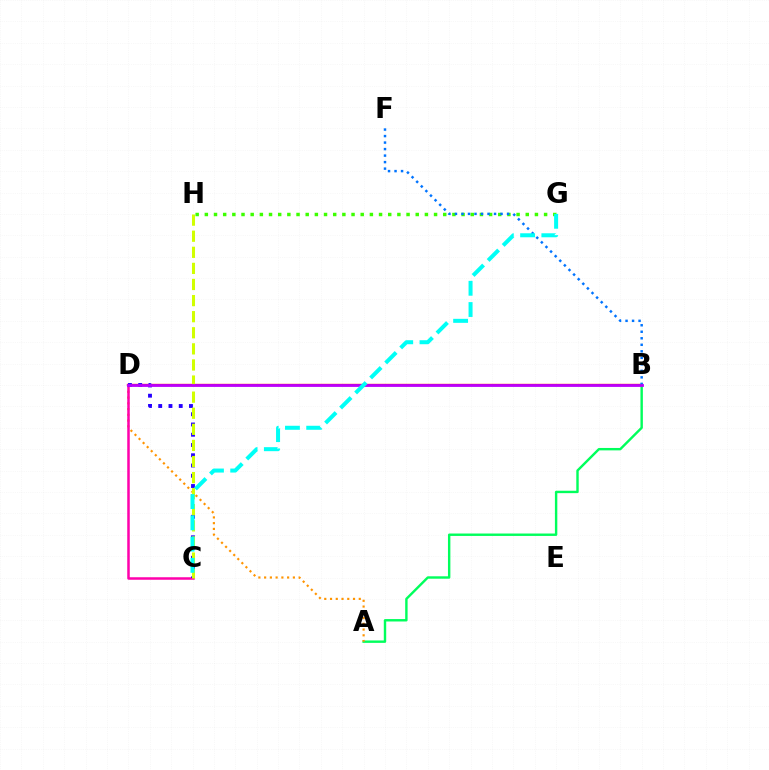{('B', 'D'): [{'color': '#ff0000', 'line_style': 'solid', 'thickness': 1.68}, {'color': '#b900ff', 'line_style': 'solid', 'thickness': 2.01}], ('A', 'B'): [{'color': '#00ff5c', 'line_style': 'solid', 'thickness': 1.74}], ('G', 'H'): [{'color': '#3dff00', 'line_style': 'dotted', 'thickness': 2.49}], ('B', 'F'): [{'color': '#0074ff', 'line_style': 'dotted', 'thickness': 1.77}], ('A', 'D'): [{'color': '#ff9400', 'line_style': 'dotted', 'thickness': 1.56}], ('C', 'D'): [{'color': '#ff00ac', 'line_style': 'solid', 'thickness': 1.81}, {'color': '#2500ff', 'line_style': 'dotted', 'thickness': 2.79}], ('C', 'H'): [{'color': '#d1ff00', 'line_style': 'dashed', 'thickness': 2.19}], ('C', 'G'): [{'color': '#00fff6', 'line_style': 'dashed', 'thickness': 2.89}]}